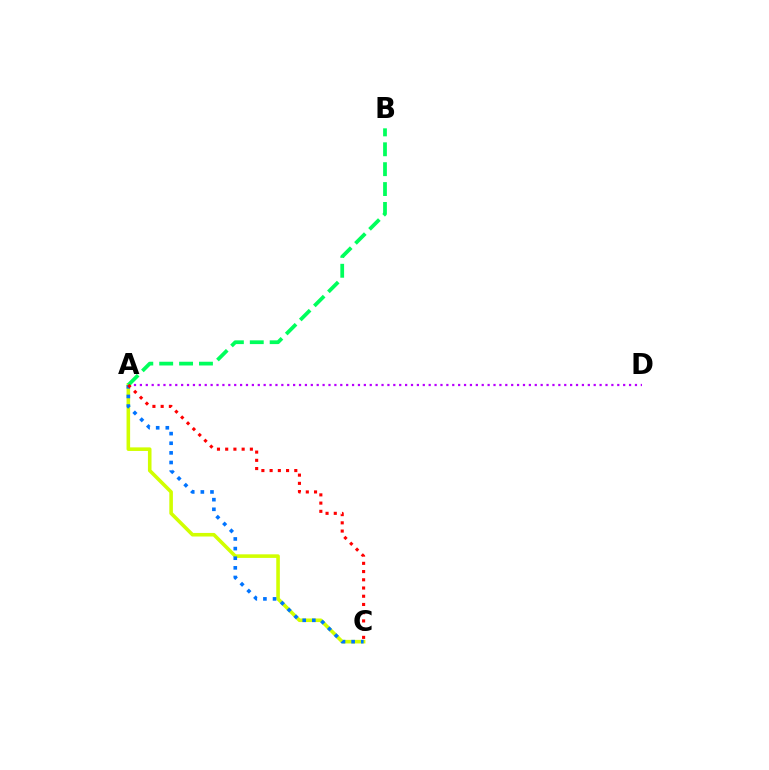{('A', 'D'): [{'color': '#b900ff', 'line_style': 'dotted', 'thickness': 1.6}], ('A', 'C'): [{'color': '#d1ff00', 'line_style': 'solid', 'thickness': 2.58}, {'color': '#0074ff', 'line_style': 'dotted', 'thickness': 2.62}, {'color': '#ff0000', 'line_style': 'dotted', 'thickness': 2.24}], ('A', 'B'): [{'color': '#00ff5c', 'line_style': 'dashed', 'thickness': 2.7}]}